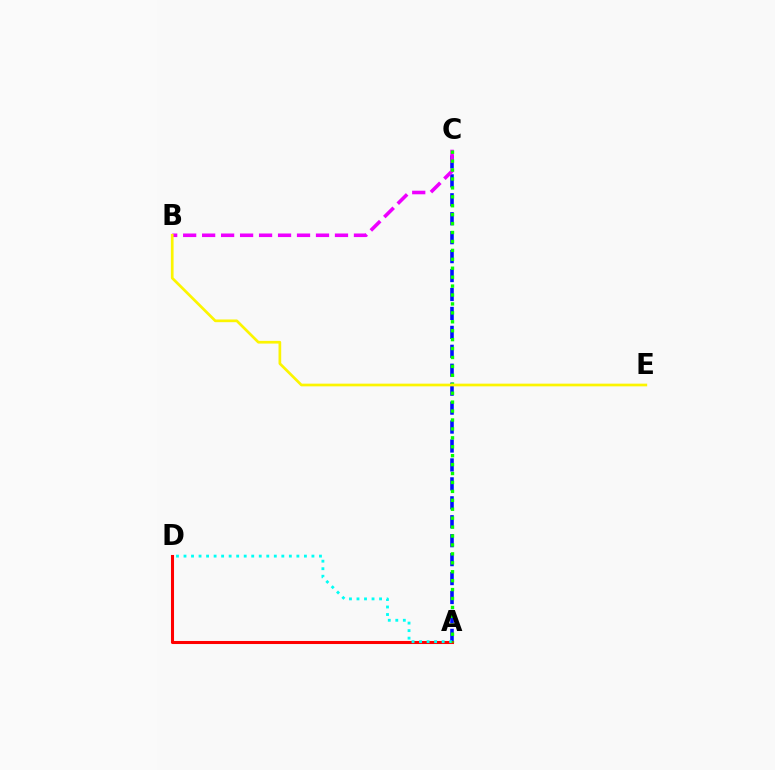{('A', 'C'): [{'color': '#0010ff', 'line_style': 'dashed', 'thickness': 2.57}, {'color': '#08ff00', 'line_style': 'dotted', 'thickness': 2.43}], ('B', 'C'): [{'color': '#ee00ff', 'line_style': 'dashed', 'thickness': 2.58}], ('A', 'D'): [{'color': '#ff0000', 'line_style': 'solid', 'thickness': 2.2}, {'color': '#00fff6', 'line_style': 'dotted', 'thickness': 2.04}], ('B', 'E'): [{'color': '#fcf500', 'line_style': 'solid', 'thickness': 1.94}]}